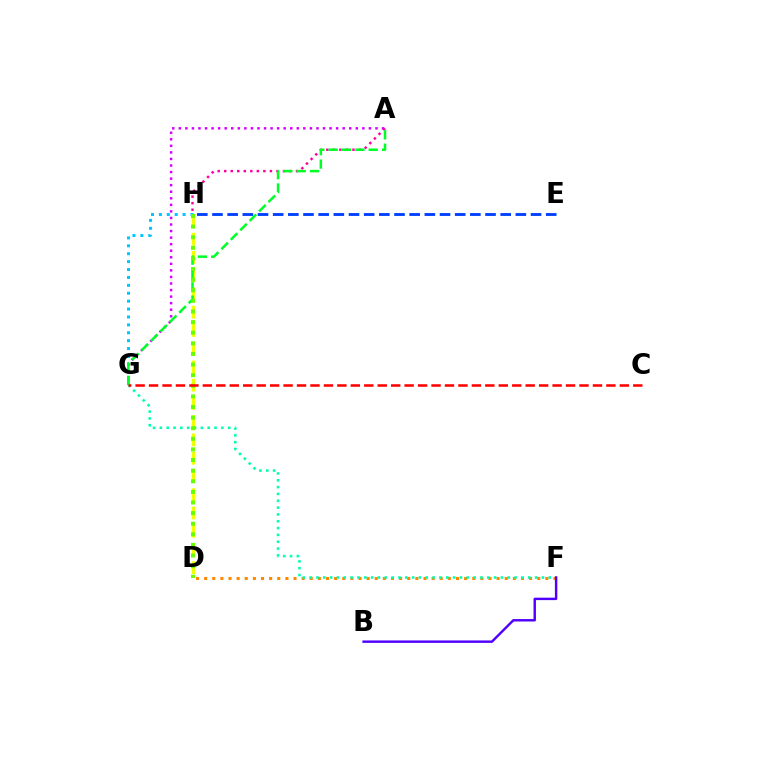{('A', 'G'): [{'color': '#d600ff', 'line_style': 'dotted', 'thickness': 1.78}, {'color': '#00ff27', 'line_style': 'dashed', 'thickness': 1.81}], ('D', 'H'): [{'color': '#eeff00', 'line_style': 'dashed', 'thickness': 2.48}, {'color': '#66ff00', 'line_style': 'dotted', 'thickness': 2.88}], ('A', 'H'): [{'color': '#ff00a0', 'line_style': 'dotted', 'thickness': 1.77}], ('D', 'F'): [{'color': '#ff8800', 'line_style': 'dotted', 'thickness': 2.21}], ('G', 'H'): [{'color': '#00c7ff', 'line_style': 'dotted', 'thickness': 2.15}], ('F', 'G'): [{'color': '#00ffaf', 'line_style': 'dotted', 'thickness': 1.86}], ('C', 'G'): [{'color': '#ff0000', 'line_style': 'dashed', 'thickness': 1.83}], ('E', 'H'): [{'color': '#003fff', 'line_style': 'dashed', 'thickness': 2.06}], ('B', 'F'): [{'color': '#4f00ff', 'line_style': 'solid', 'thickness': 1.75}]}